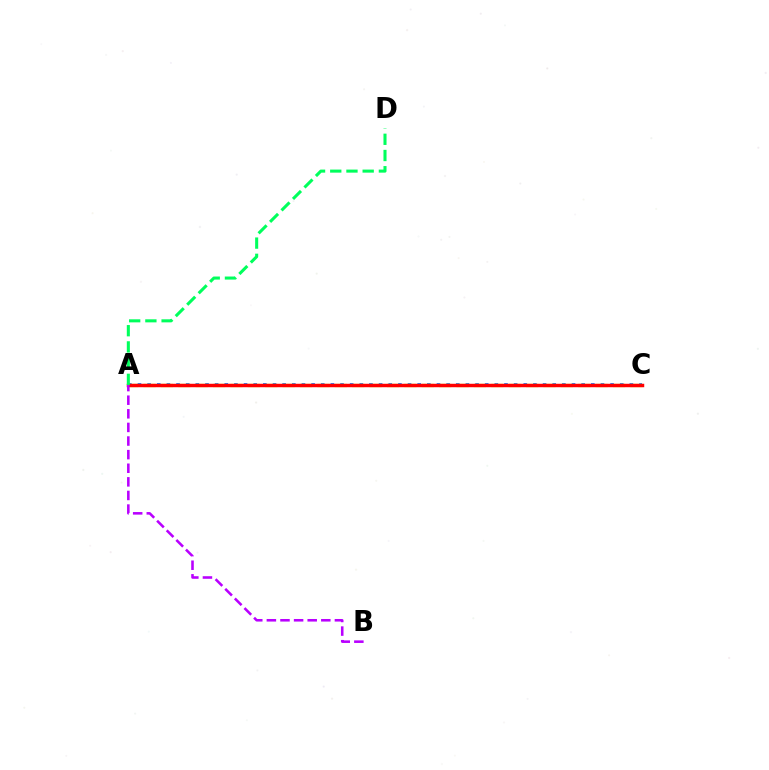{('A', 'C'): [{'color': '#0074ff', 'line_style': 'dotted', 'thickness': 2.62}, {'color': '#d1ff00', 'line_style': 'dashed', 'thickness': 2.36}, {'color': '#ff0000', 'line_style': 'solid', 'thickness': 2.49}], ('A', 'D'): [{'color': '#00ff5c', 'line_style': 'dashed', 'thickness': 2.2}], ('A', 'B'): [{'color': '#b900ff', 'line_style': 'dashed', 'thickness': 1.85}]}